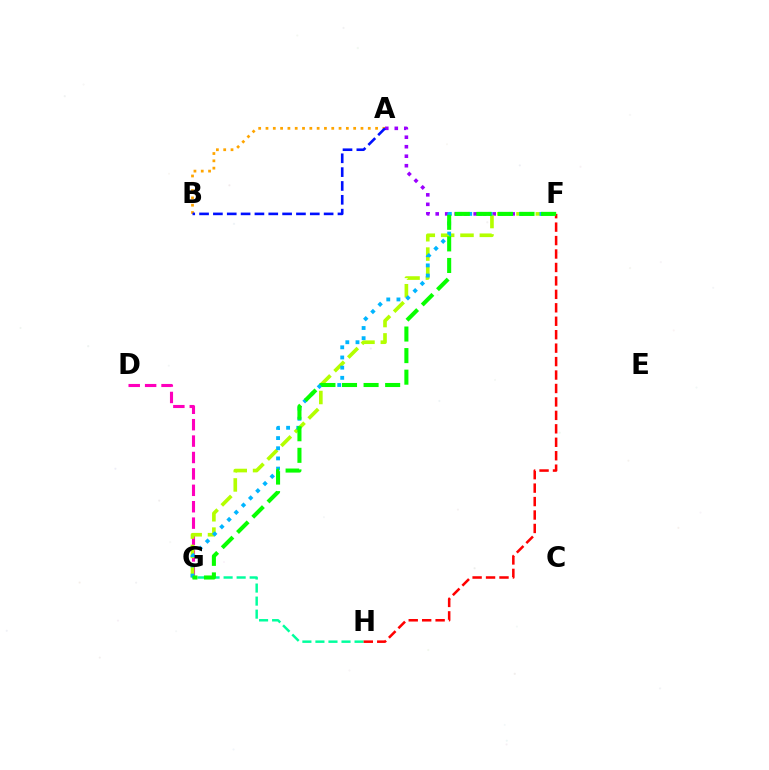{('D', 'G'): [{'color': '#ff00bd', 'line_style': 'dashed', 'thickness': 2.23}], ('G', 'H'): [{'color': '#00ff9d', 'line_style': 'dashed', 'thickness': 1.77}], ('A', 'B'): [{'color': '#ffa500', 'line_style': 'dotted', 'thickness': 1.99}, {'color': '#0010ff', 'line_style': 'dashed', 'thickness': 1.88}], ('A', 'F'): [{'color': '#9b00ff', 'line_style': 'dotted', 'thickness': 2.58}], ('F', 'G'): [{'color': '#b3ff00', 'line_style': 'dashed', 'thickness': 2.63}, {'color': '#00b5ff', 'line_style': 'dotted', 'thickness': 2.76}, {'color': '#08ff00', 'line_style': 'dashed', 'thickness': 2.93}], ('F', 'H'): [{'color': '#ff0000', 'line_style': 'dashed', 'thickness': 1.83}]}